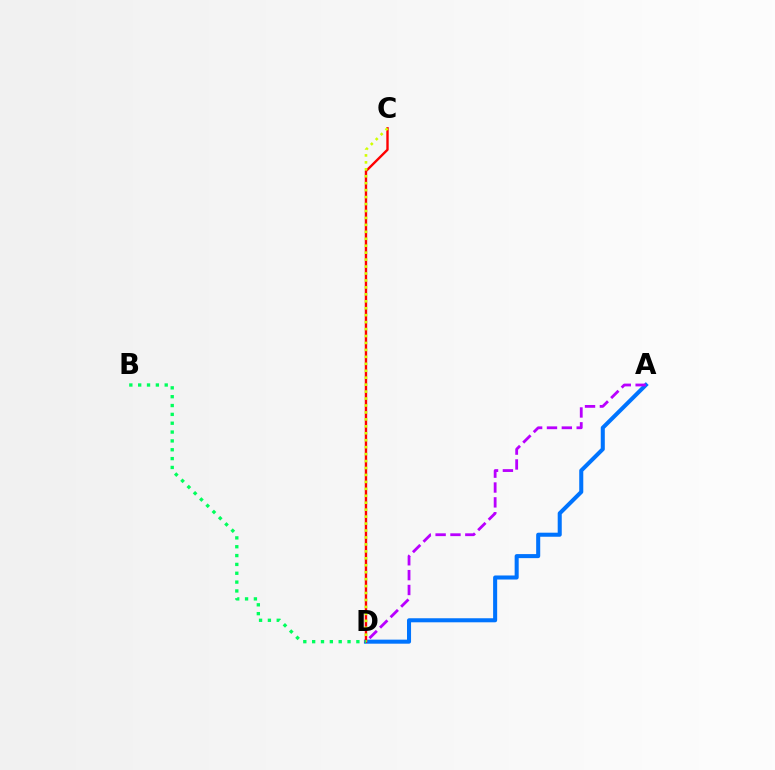{('A', 'D'): [{'color': '#0074ff', 'line_style': 'solid', 'thickness': 2.91}, {'color': '#b900ff', 'line_style': 'dashed', 'thickness': 2.02}], ('C', 'D'): [{'color': '#ff0000', 'line_style': 'solid', 'thickness': 1.72}, {'color': '#d1ff00', 'line_style': 'dotted', 'thickness': 1.89}], ('B', 'D'): [{'color': '#00ff5c', 'line_style': 'dotted', 'thickness': 2.4}]}